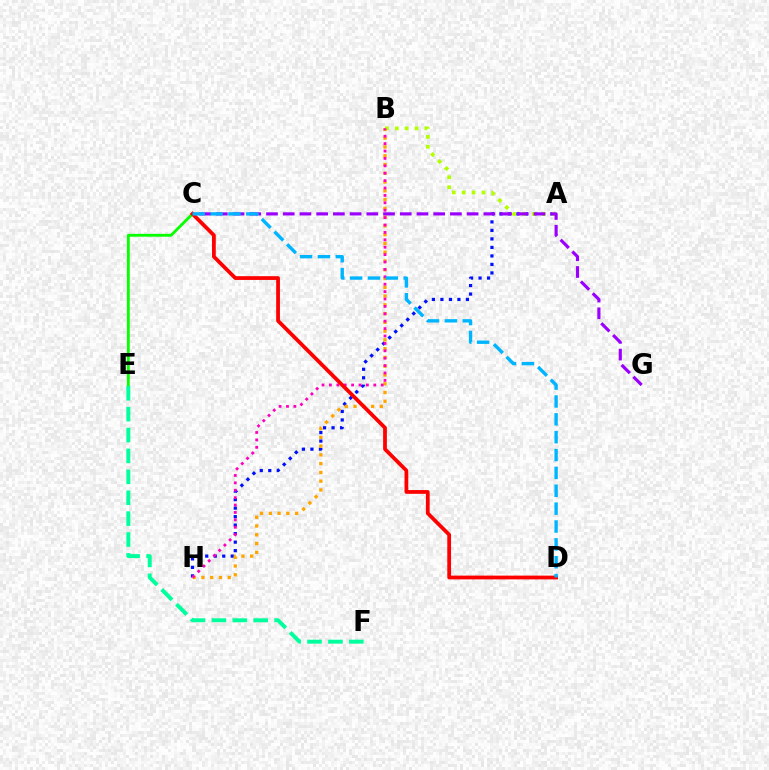{('A', 'H'): [{'color': '#0010ff', 'line_style': 'dotted', 'thickness': 2.31}], ('B', 'H'): [{'color': '#ffa500', 'line_style': 'dotted', 'thickness': 2.38}, {'color': '#ff00bd', 'line_style': 'dotted', 'thickness': 2.01}], ('C', 'E'): [{'color': '#08ff00', 'line_style': 'solid', 'thickness': 2.04}], ('E', 'F'): [{'color': '#00ff9d', 'line_style': 'dashed', 'thickness': 2.84}], ('A', 'B'): [{'color': '#b3ff00', 'line_style': 'dotted', 'thickness': 2.68}], ('C', 'G'): [{'color': '#9b00ff', 'line_style': 'dashed', 'thickness': 2.27}], ('C', 'D'): [{'color': '#ff0000', 'line_style': 'solid', 'thickness': 2.71}, {'color': '#00b5ff', 'line_style': 'dashed', 'thickness': 2.43}]}